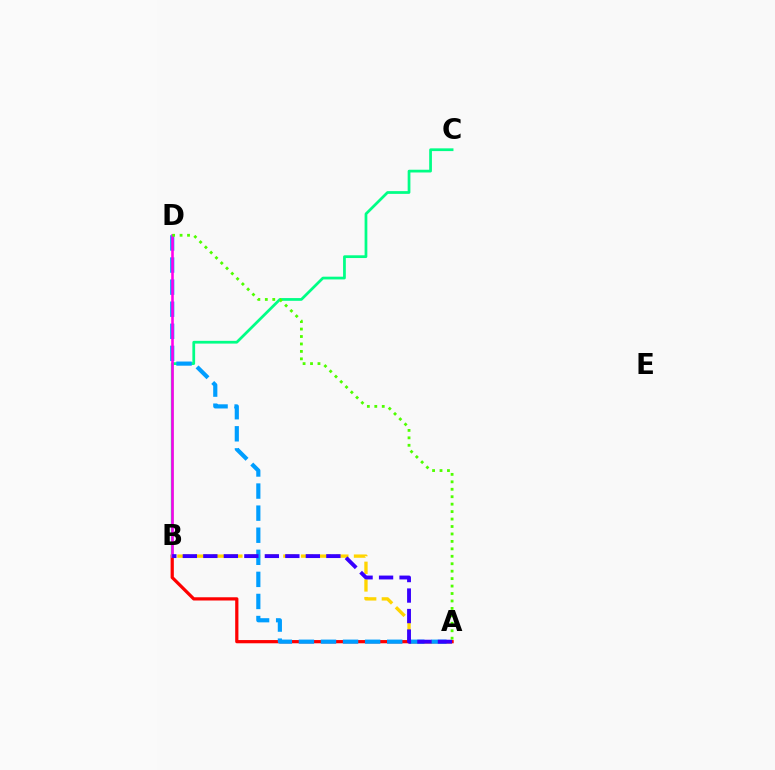{('A', 'B'): [{'color': '#ffd500', 'line_style': 'dashed', 'thickness': 2.4}, {'color': '#ff0000', 'line_style': 'solid', 'thickness': 2.32}, {'color': '#3700ff', 'line_style': 'dashed', 'thickness': 2.79}], ('B', 'C'): [{'color': '#00ff86', 'line_style': 'solid', 'thickness': 1.98}], ('A', 'D'): [{'color': '#009eff', 'line_style': 'dashed', 'thickness': 3.0}, {'color': '#4fff00', 'line_style': 'dotted', 'thickness': 2.02}], ('B', 'D'): [{'color': '#ff00ed', 'line_style': 'solid', 'thickness': 1.86}]}